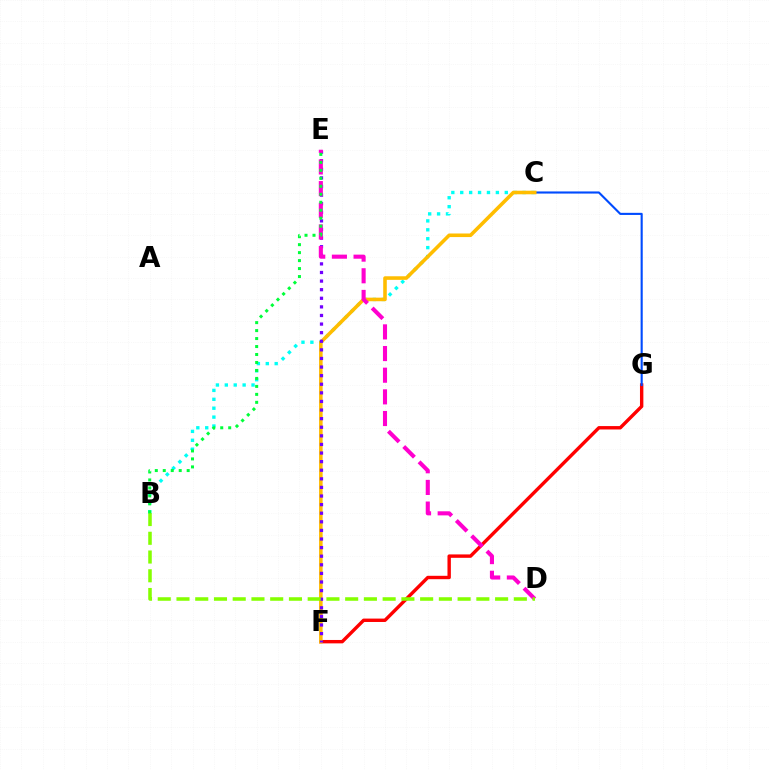{('F', 'G'): [{'color': '#ff0000', 'line_style': 'solid', 'thickness': 2.45}], ('C', 'G'): [{'color': '#004bff', 'line_style': 'solid', 'thickness': 1.52}], ('B', 'C'): [{'color': '#00fff6', 'line_style': 'dotted', 'thickness': 2.42}], ('C', 'F'): [{'color': '#ffbd00', 'line_style': 'solid', 'thickness': 2.58}], ('E', 'F'): [{'color': '#7200ff', 'line_style': 'dotted', 'thickness': 2.34}], ('D', 'E'): [{'color': '#ff00cf', 'line_style': 'dashed', 'thickness': 2.94}], ('B', 'D'): [{'color': '#84ff00', 'line_style': 'dashed', 'thickness': 2.55}], ('B', 'E'): [{'color': '#00ff39', 'line_style': 'dotted', 'thickness': 2.17}]}